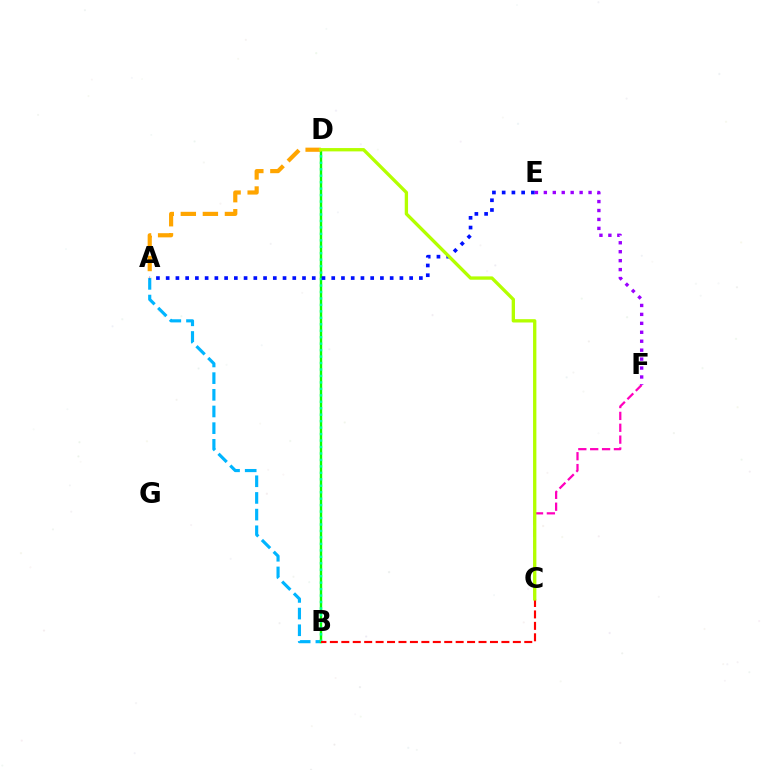{('C', 'F'): [{'color': '#ff00bd', 'line_style': 'dashed', 'thickness': 1.61}], ('A', 'B'): [{'color': '#00b5ff', 'line_style': 'dashed', 'thickness': 2.26}], ('B', 'D'): [{'color': '#08ff00', 'line_style': 'solid', 'thickness': 1.73}, {'color': '#00ff9d', 'line_style': 'dotted', 'thickness': 1.75}], ('B', 'C'): [{'color': '#ff0000', 'line_style': 'dashed', 'thickness': 1.55}], ('A', 'E'): [{'color': '#0010ff', 'line_style': 'dotted', 'thickness': 2.65}], ('E', 'F'): [{'color': '#9b00ff', 'line_style': 'dotted', 'thickness': 2.43}], ('A', 'D'): [{'color': '#ffa500', 'line_style': 'dashed', 'thickness': 3.0}], ('C', 'D'): [{'color': '#b3ff00', 'line_style': 'solid', 'thickness': 2.4}]}